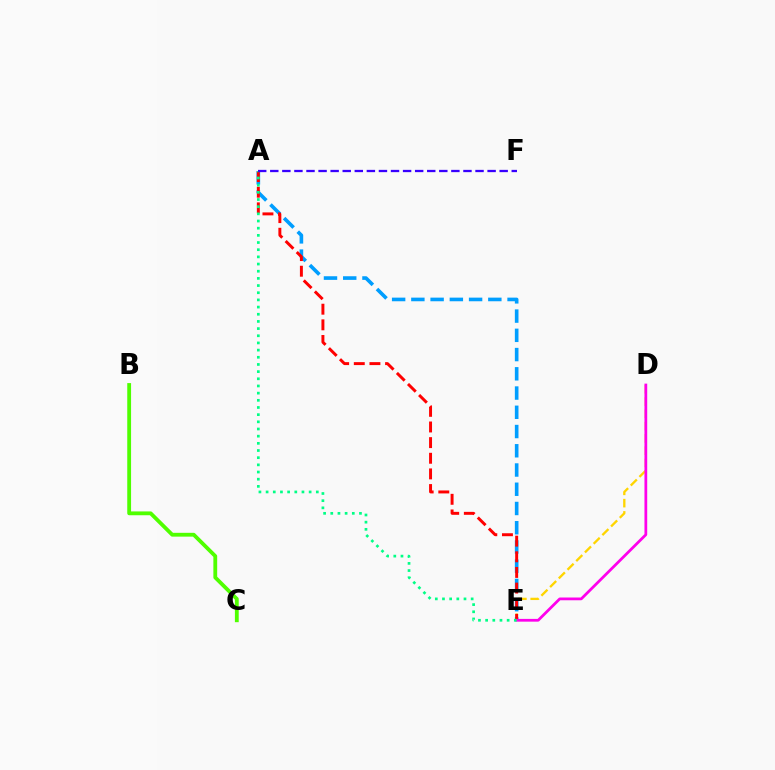{('D', 'E'): [{'color': '#ffd500', 'line_style': 'dashed', 'thickness': 1.67}, {'color': '#ff00ed', 'line_style': 'solid', 'thickness': 1.99}], ('A', 'E'): [{'color': '#009eff', 'line_style': 'dashed', 'thickness': 2.61}, {'color': '#ff0000', 'line_style': 'dashed', 'thickness': 2.13}, {'color': '#00ff86', 'line_style': 'dotted', 'thickness': 1.95}], ('B', 'C'): [{'color': '#4fff00', 'line_style': 'solid', 'thickness': 2.75}], ('A', 'F'): [{'color': '#3700ff', 'line_style': 'dashed', 'thickness': 1.64}]}